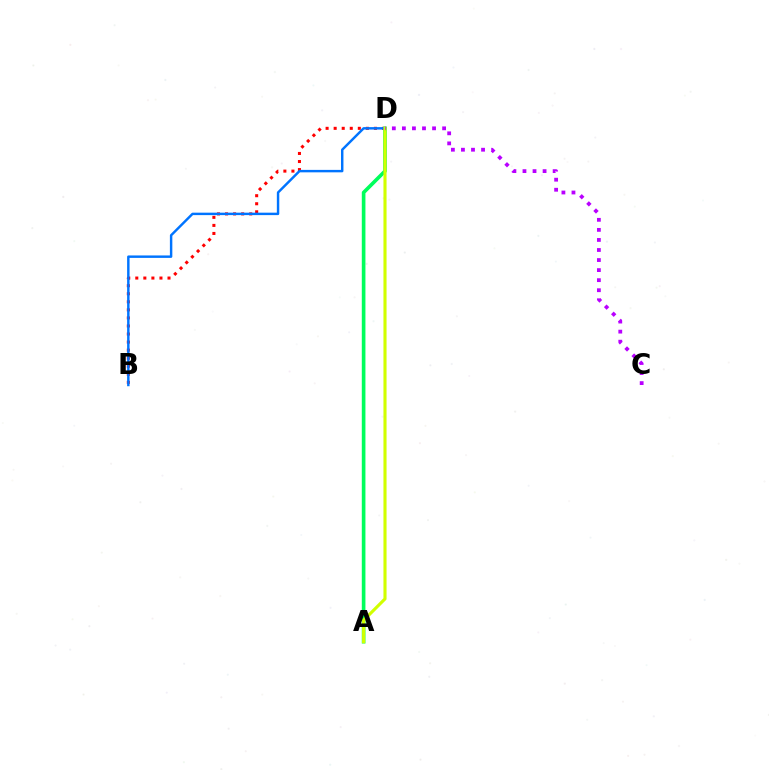{('B', 'D'): [{'color': '#ff0000', 'line_style': 'dotted', 'thickness': 2.19}, {'color': '#0074ff', 'line_style': 'solid', 'thickness': 1.76}], ('A', 'D'): [{'color': '#00ff5c', 'line_style': 'solid', 'thickness': 2.62}, {'color': '#d1ff00', 'line_style': 'solid', 'thickness': 2.24}], ('C', 'D'): [{'color': '#b900ff', 'line_style': 'dotted', 'thickness': 2.73}]}